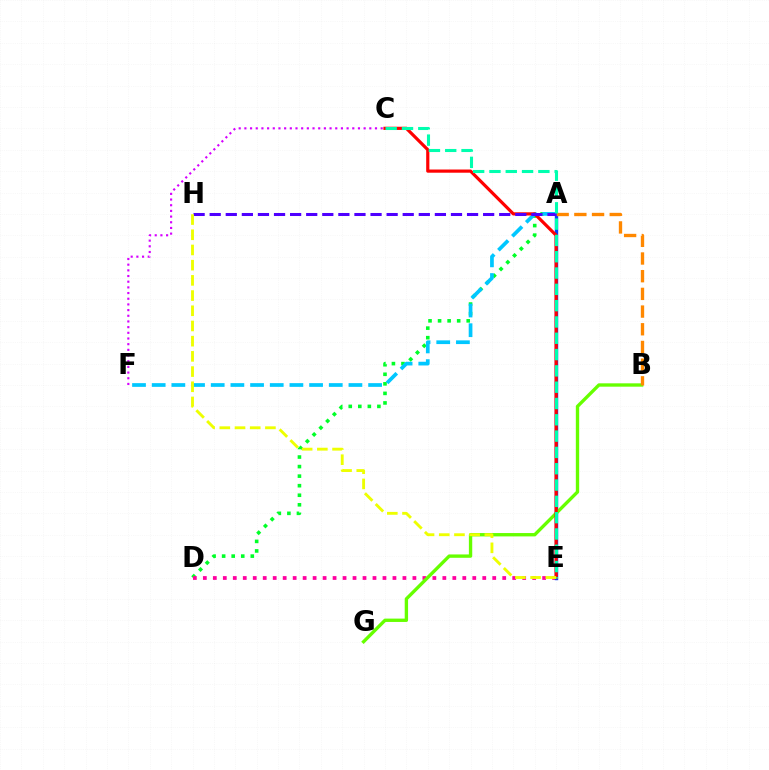{('C', 'F'): [{'color': '#d600ff', 'line_style': 'dotted', 'thickness': 1.54}], ('A', 'D'): [{'color': '#00ff27', 'line_style': 'dotted', 'thickness': 2.59}], ('D', 'E'): [{'color': '#ff00a0', 'line_style': 'dotted', 'thickness': 2.71}], ('A', 'E'): [{'color': '#003fff', 'line_style': 'solid', 'thickness': 2.44}], ('B', 'G'): [{'color': '#66ff00', 'line_style': 'solid', 'thickness': 2.41}], ('A', 'F'): [{'color': '#00c7ff', 'line_style': 'dashed', 'thickness': 2.67}], ('C', 'E'): [{'color': '#ff0000', 'line_style': 'solid', 'thickness': 2.3}, {'color': '#00ffaf', 'line_style': 'dashed', 'thickness': 2.22}], ('A', 'B'): [{'color': '#ff8800', 'line_style': 'dashed', 'thickness': 2.4}], ('A', 'H'): [{'color': '#4f00ff', 'line_style': 'dashed', 'thickness': 2.19}], ('E', 'H'): [{'color': '#eeff00', 'line_style': 'dashed', 'thickness': 2.06}]}